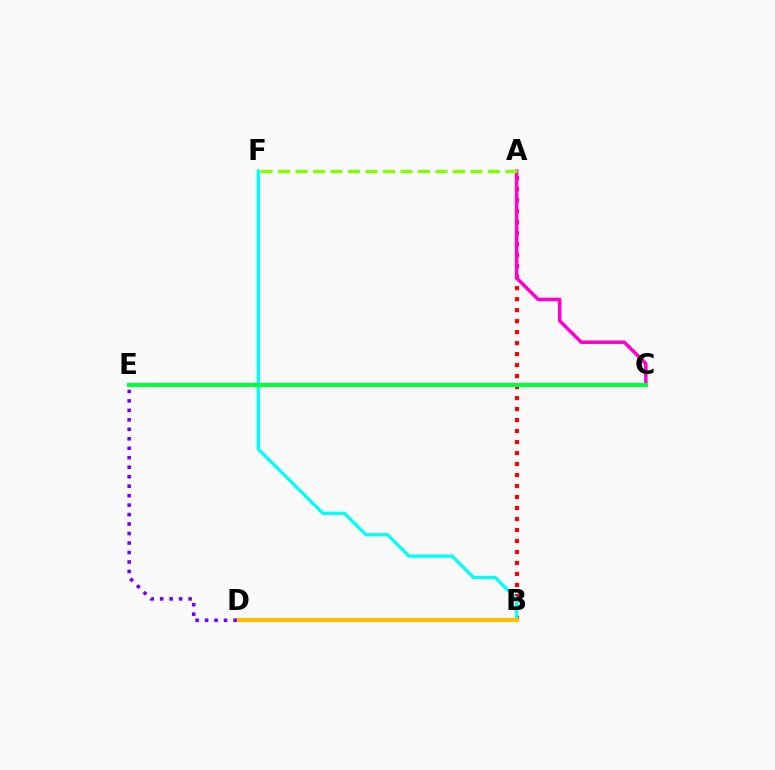{('A', 'B'): [{'color': '#ff0000', 'line_style': 'dotted', 'thickness': 2.99}], ('B', 'F'): [{'color': '#00fff6', 'line_style': 'solid', 'thickness': 2.37}], ('A', 'C'): [{'color': '#ff00cf', 'line_style': 'solid', 'thickness': 2.53}], ('B', 'D'): [{'color': '#004bff', 'line_style': 'dashed', 'thickness': 2.71}, {'color': '#ffbd00', 'line_style': 'solid', 'thickness': 2.98}], ('D', 'E'): [{'color': '#7200ff', 'line_style': 'dotted', 'thickness': 2.57}], ('C', 'E'): [{'color': '#00ff39', 'line_style': 'solid', 'thickness': 2.96}], ('A', 'F'): [{'color': '#84ff00', 'line_style': 'dashed', 'thickness': 2.38}]}